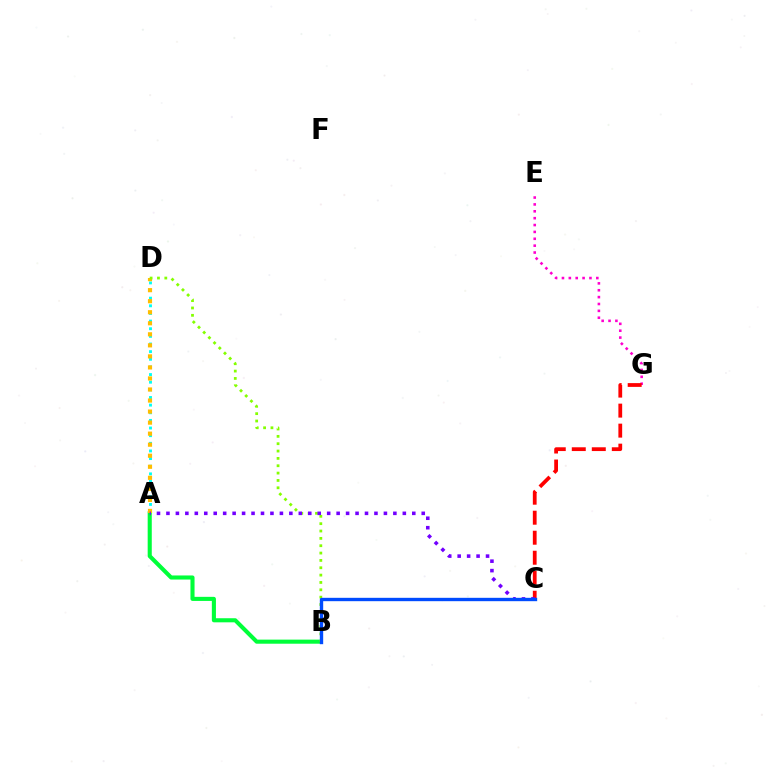{('A', 'D'): [{'color': '#00fff6', 'line_style': 'dotted', 'thickness': 2.08}, {'color': '#ffbd00', 'line_style': 'dotted', 'thickness': 3.0}], ('A', 'B'): [{'color': '#00ff39', 'line_style': 'solid', 'thickness': 2.94}], ('E', 'G'): [{'color': '#ff00cf', 'line_style': 'dotted', 'thickness': 1.87}], ('B', 'D'): [{'color': '#84ff00', 'line_style': 'dotted', 'thickness': 2.0}], ('C', 'G'): [{'color': '#ff0000', 'line_style': 'dashed', 'thickness': 2.72}], ('A', 'C'): [{'color': '#7200ff', 'line_style': 'dotted', 'thickness': 2.57}], ('B', 'C'): [{'color': '#004bff', 'line_style': 'solid', 'thickness': 2.42}]}